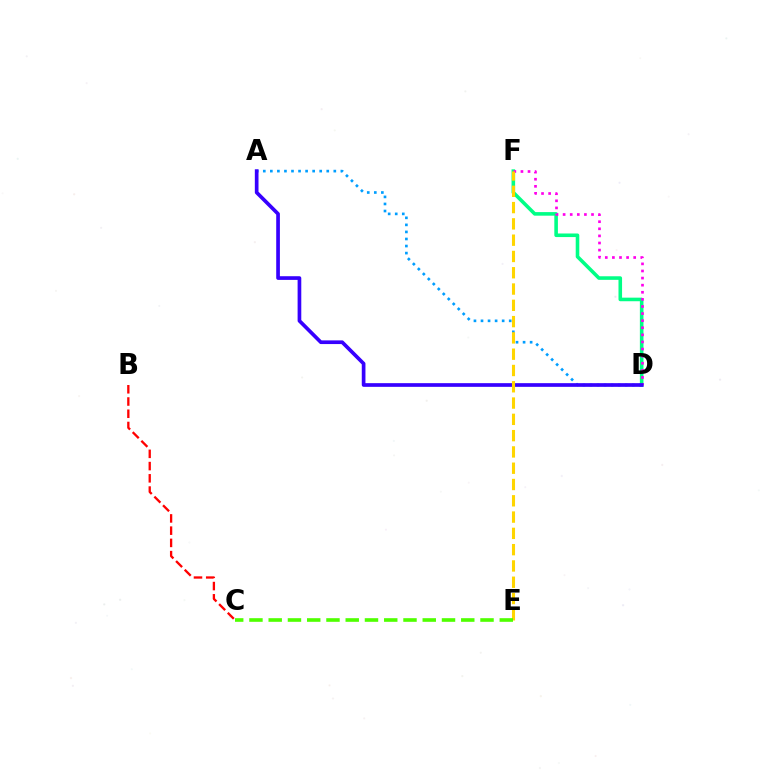{('D', 'F'): [{'color': '#00ff86', 'line_style': 'solid', 'thickness': 2.58}, {'color': '#ff00ed', 'line_style': 'dotted', 'thickness': 1.93}], ('B', 'C'): [{'color': '#ff0000', 'line_style': 'dashed', 'thickness': 1.66}], ('A', 'D'): [{'color': '#009eff', 'line_style': 'dotted', 'thickness': 1.92}, {'color': '#3700ff', 'line_style': 'solid', 'thickness': 2.65}], ('E', 'F'): [{'color': '#ffd500', 'line_style': 'dashed', 'thickness': 2.21}], ('C', 'E'): [{'color': '#4fff00', 'line_style': 'dashed', 'thickness': 2.62}]}